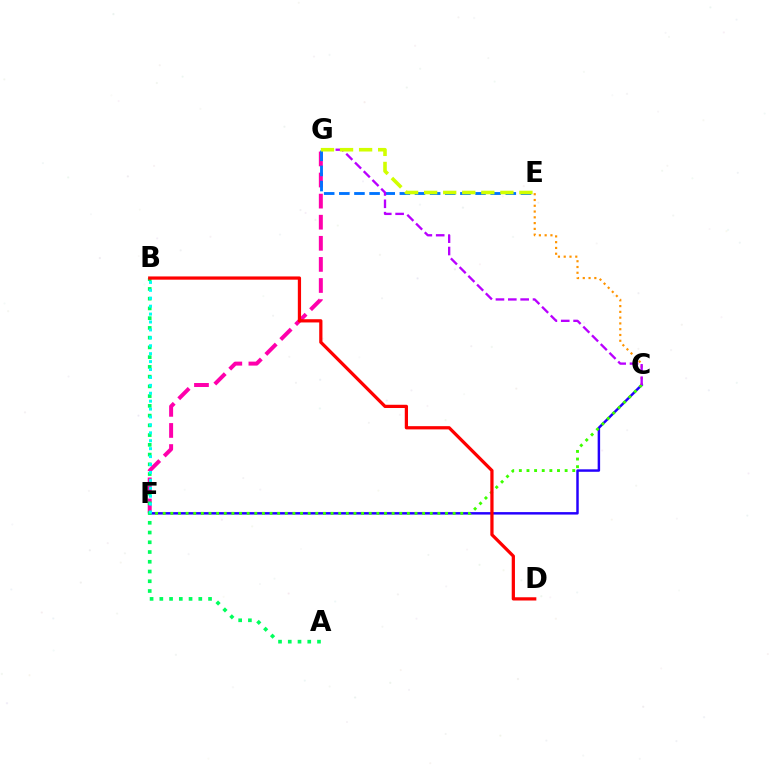{('C', 'E'): [{'color': '#ff9400', 'line_style': 'dotted', 'thickness': 1.57}], ('F', 'G'): [{'color': '#ff00ac', 'line_style': 'dashed', 'thickness': 2.87}], ('C', 'F'): [{'color': '#2500ff', 'line_style': 'solid', 'thickness': 1.77}, {'color': '#3dff00', 'line_style': 'dotted', 'thickness': 2.07}], ('A', 'B'): [{'color': '#00ff5c', 'line_style': 'dotted', 'thickness': 2.65}], ('E', 'G'): [{'color': '#0074ff', 'line_style': 'dashed', 'thickness': 2.06}, {'color': '#d1ff00', 'line_style': 'dashed', 'thickness': 2.59}], ('C', 'G'): [{'color': '#b900ff', 'line_style': 'dashed', 'thickness': 1.68}], ('B', 'D'): [{'color': '#ff0000', 'line_style': 'solid', 'thickness': 2.33}], ('B', 'F'): [{'color': '#00fff6', 'line_style': 'dotted', 'thickness': 2.15}]}